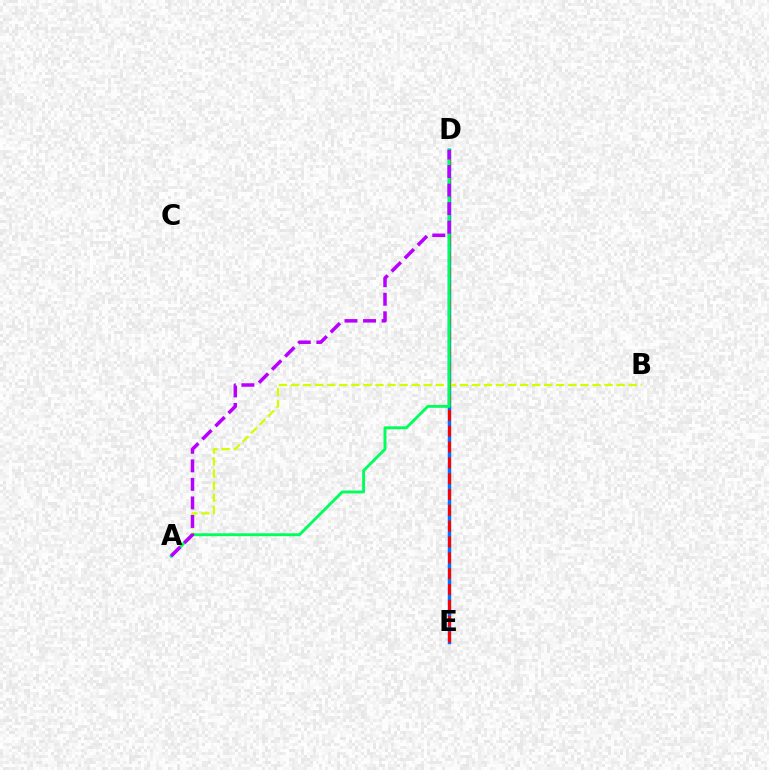{('D', 'E'): [{'color': '#0074ff', 'line_style': 'solid', 'thickness': 2.51}, {'color': '#ff0000', 'line_style': 'dashed', 'thickness': 2.15}], ('A', 'B'): [{'color': '#d1ff00', 'line_style': 'dashed', 'thickness': 1.64}], ('A', 'D'): [{'color': '#00ff5c', 'line_style': 'solid', 'thickness': 2.09}, {'color': '#b900ff', 'line_style': 'dashed', 'thickness': 2.52}]}